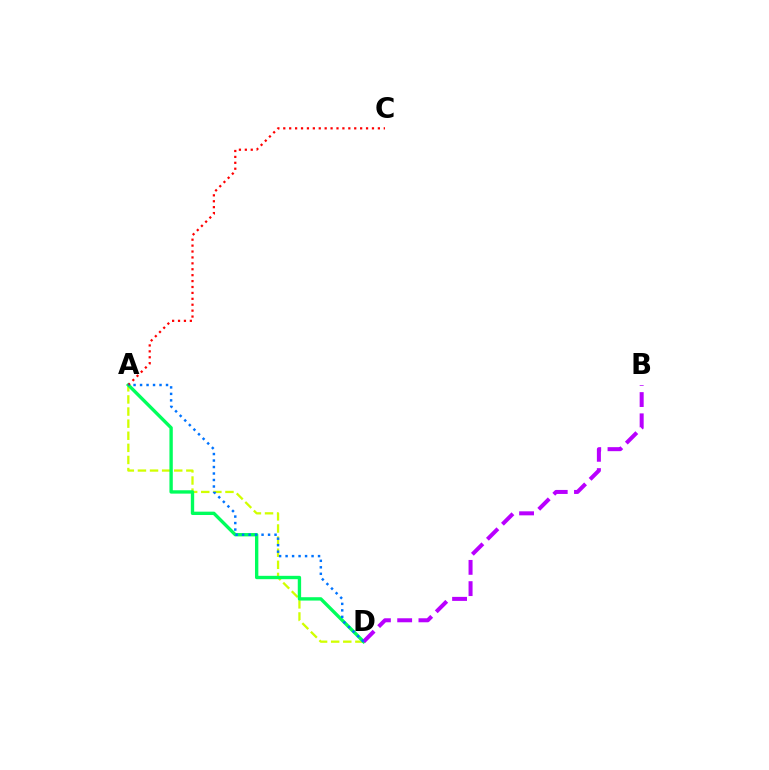{('A', 'D'): [{'color': '#d1ff00', 'line_style': 'dashed', 'thickness': 1.64}, {'color': '#00ff5c', 'line_style': 'solid', 'thickness': 2.42}, {'color': '#0074ff', 'line_style': 'dotted', 'thickness': 1.76}], ('A', 'C'): [{'color': '#ff0000', 'line_style': 'dotted', 'thickness': 1.61}], ('B', 'D'): [{'color': '#b900ff', 'line_style': 'dashed', 'thickness': 2.89}]}